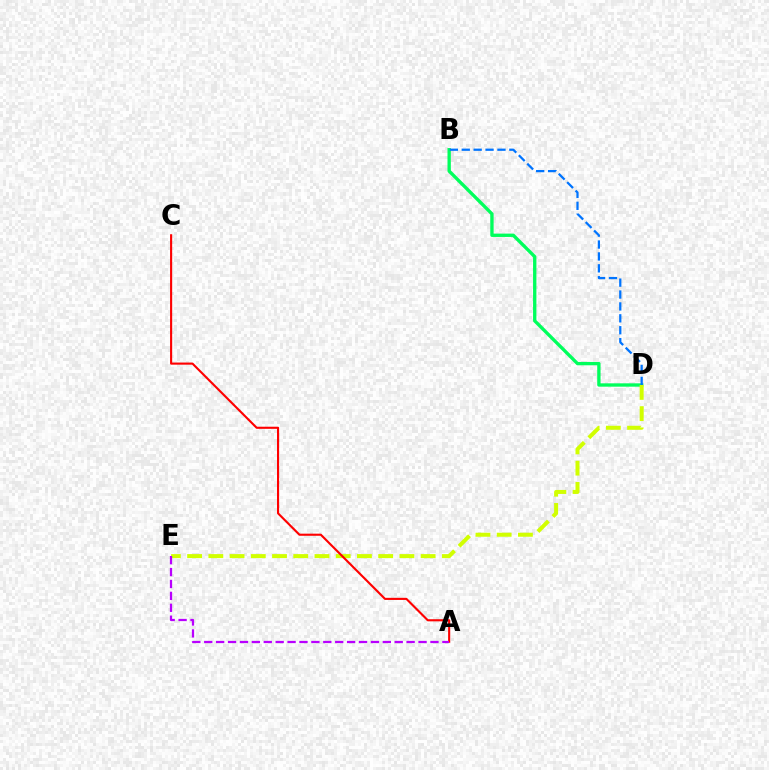{('B', 'D'): [{'color': '#00ff5c', 'line_style': 'solid', 'thickness': 2.41}, {'color': '#0074ff', 'line_style': 'dashed', 'thickness': 1.62}], ('D', 'E'): [{'color': '#d1ff00', 'line_style': 'dashed', 'thickness': 2.88}], ('A', 'C'): [{'color': '#ff0000', 'line_style': 'solid', 'thickness': 1.53}], ('A', 'E'): [{'color': '#b900ff', 'line_style': 'dashed', 'thickness': 1.62}]}